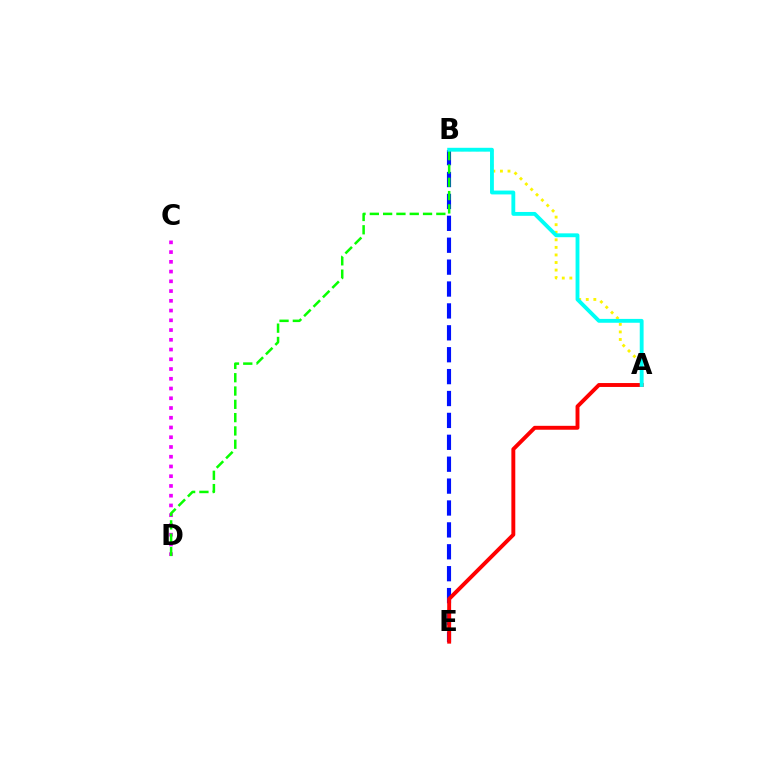{('A', 'B'): [{'color': '#fcf500', 'line_style': 'dotted', 'thickness': 2.06}, {'color': '#00fff6', 'line_style': 'solid', 'thickness': 2.77}], ('C', 'D'): [{'color': '#ee00ff', 'line_style': 'dotted', 'thickness': 2.65}], ('B', 'E'): [{'color': '#0010ff', 'line_style': 'dashed', 'thickness': 2.97}], ('A', 'E'): [{'color': '#ff0000', 'line_style': 'solid', 'thickness': 2.81}], ('B', 'D'): [{'color': '#08ff00', 'line_style': 'dashed', 'thickness': 1.81}]}